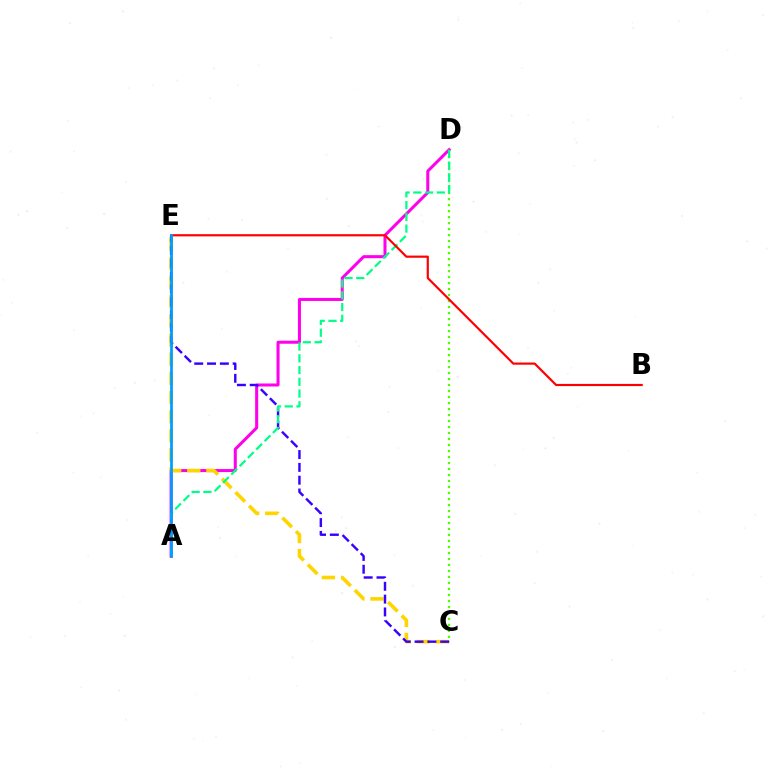{('A', 'D'): [{'color': '#ff00ed', 'line_style': 'solid', 'thickness': 2.18}, {'color': '#00ff86', 'line_style': 'dashed', 'thickness': 1.6}], ('C', 'E'): [{'color': '#ffd500', 'line_style': 'dashed', 'thickness': 2.6}, {'color': '#3700ff', 'line_style': 'dashed', 'thickness': 1.74}], ('C', 'D'): [{'color': '#4fff00', 'line_style': 'dotted', 'thickness': 1.63}], ('B', 'E'): [{'color': '#ff0000', 'line_style': 'solid', 'thickness': 1.57}], ('A', 'E'): [{'color': '#009eff', 'line_style': 'solid', 'thickness': 1.98}]}